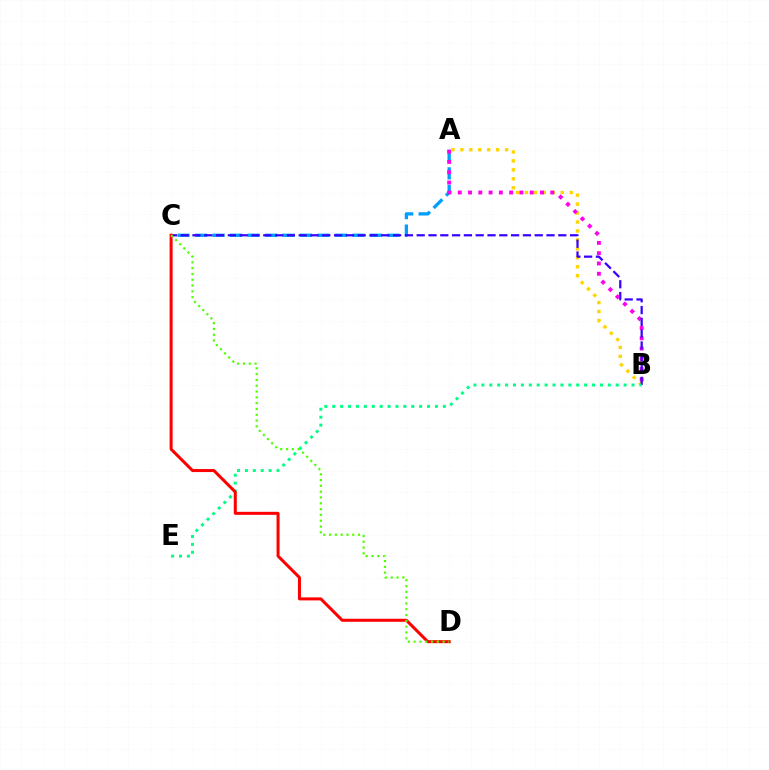{('A', 'C'): [{'color': '#009eff', 'line_style': 'dashed', 'thickness': 2.38}], ('A', 'B'): [{'color': '#ffd500', 'line_style': 'dotted', 'thickness': 2.43}, {'color': '#ff00ed', 'line_style': 'dotted', 'thickness': 2.79}], ('B', 'C'): [{'color': '#3700ff', 'line_style': 'dashed', 'thickness': 1.6}], ('B', 'E'): [{'color': '#00ff86', 'line_style': 'dotted', 'thickness': 2.15}], ('C', 'D'): [{'color': '#ff0000', 'line_style': 'solid', 'thickness': 2.17}, {'color': '#4fff00', 'line_style': 'dotted', 'thickness': 1.58}]}